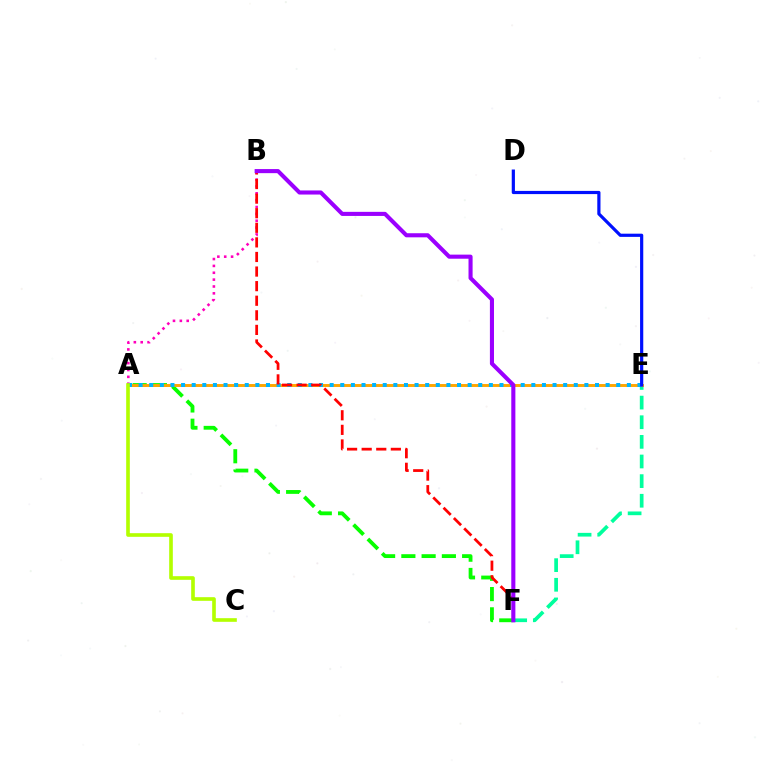{('E', 'F'): [{'color': '#00ff9d', 'line_style': 'dashed', 'thickness': 2.67}], ('A', 'F'): [{'color': '#08ff00', 'line_style': 'dashed', 'thickness': 2.75}], ('A', 'E'): [{'color': '#ffa500', 'line_style': 'solid', 'thickness': 2.11}, {'color': '#00b5ff', 'line_style': 'dotted', 'thickness': 2.88}], ('A', 'B'): [{'color': '#ff00bd', 'line_style': 'dotted', 'thickness': 1.86}], ('D', 'E'): [{'color': '#0010ff', 'line_style': 'solid', 'thickness': 2.3}], ('B', 'F'): [{'color': '#ff0000', 'line_style': 'dashed', 'thickness': 1.98}, {'color': '#9b00ff', 'line_style': 'solid', 'thickness': 2.94}], ('A', 'C'): [{'color': '#b3ff00', 'line_style': 'solid', 'thickness': 2.62}]}